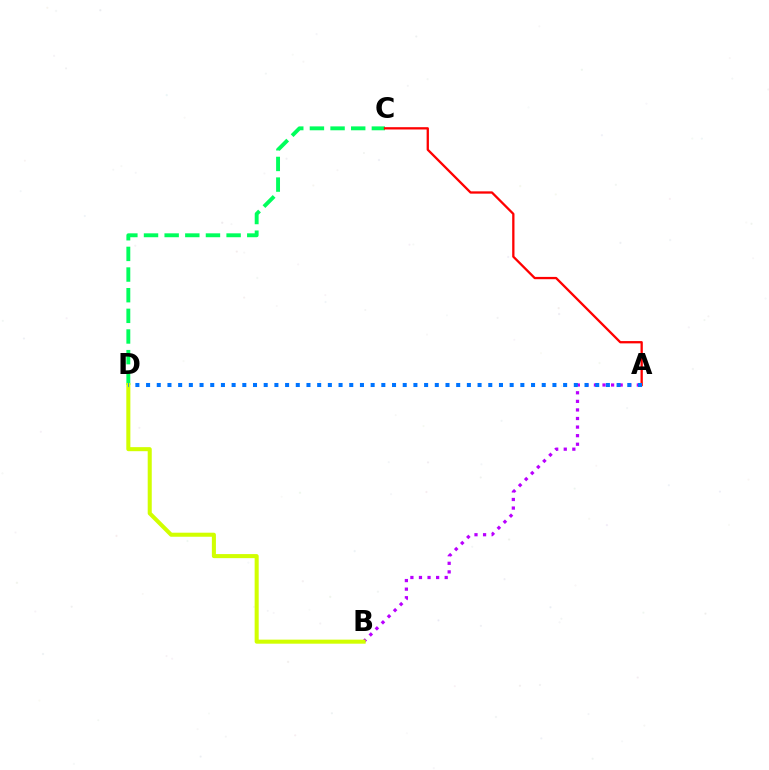{('A', 'B'): [{'color': '#b900ff', 'line_style': 'dotted', 'thickness': 2.33}], ('C', 'D'): [{'color': '#00ff5c', 'line_style': 'dashed', 'thickness': 2.81}], ('A', 'C'): [{'color': '#ff0000', 'line_style': 'solid', 'thickness': 1.65}], ('B', 'D'): [{'color': '#d1ff00', 'line_style': 'solid', 'thickness': 2.92}], ('A', 'D'): [{'color': '#0074ff', 'line_style': 'dotted', 'thickness': 2.91}]}